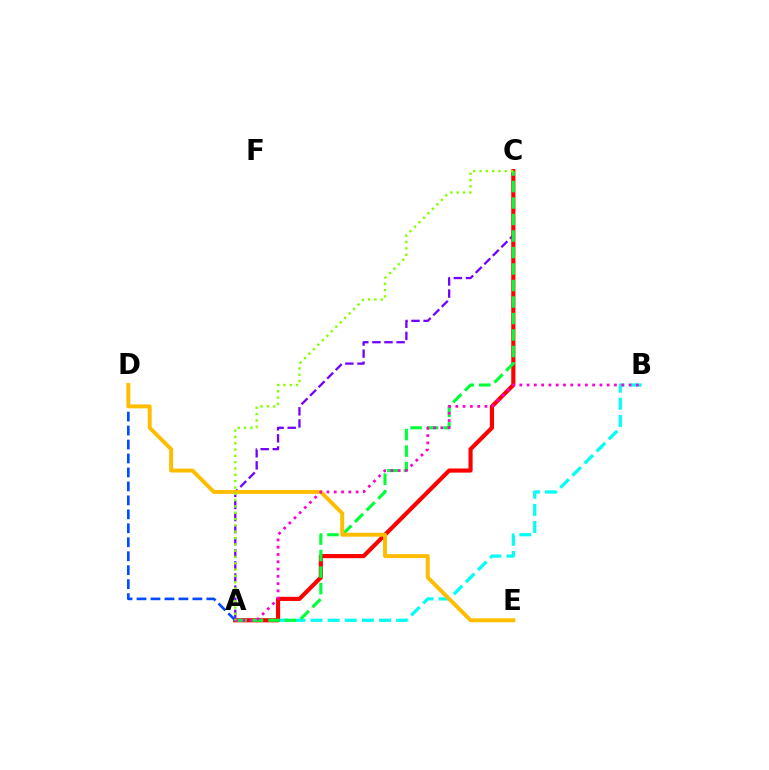{('A', 'C'): [{'color': '#7200ff', 'line_style': 'dashed', 'thickness': 1.64}, {'color': '#ff0000', 'line_style': 'solid', 'thickness': 2.98}, {'color': '#00ff39', 'line_style': 'dashed', 'thickness': 2.24}, {'color': '#84ff00', 'line_style': 'dotted', 'thickness': 1.72}], ('A', 'B'): [{'color': '#00fff6', 'line_style': 'dashed', 'thickness': 2.33}, {'color': '#ff00cf', 'line_style': 'dotted', 'thickness': 1.98}], ('A', 'D'): [{'color': '#004bff', 'line_style': 'dashed', 'thickness': 1.9}], ('D', 'E'): [{'color': '#ffbd00', 'line_style': 'solid', 'thickness': 2.83}]}